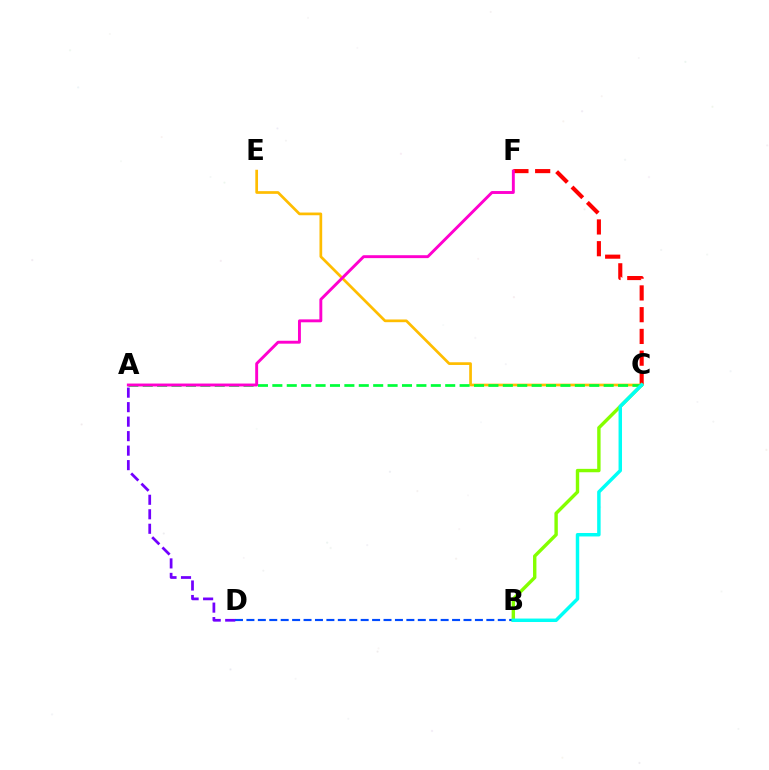{('C', 'F'): [{'color': '#ff0000', 'line_style': 'dashed', 'thickness': 2.95}], ('C', 'E'): [{'color': '#ffbd00', 'line_style': 'solid', 'thickness': 1.95}], ('B', 'D'): [{'color': '#004bff', 'line_style': 'dashed', 'thickness': 1.55}], ('A', 'D'): [{'color': '#7200ff', 'line_style': 'dashed', 'thickness': 1.97}], ('A', 'C'): [{'color': '#00ff39', 'line_style': 'dashed', 'thickness': 1.96}], ('B', 'C'): [{'color': '#84ff00', 'line_style': 'solid', 'thickness': 2.45}, {'color': '#00fff6', 'line_style': 'solid', 'thickness': 2.49}], ('A', 'F'): [{'color': '#ff00cf', 'line_style': 'solid', 'thickness': 2.1}]}